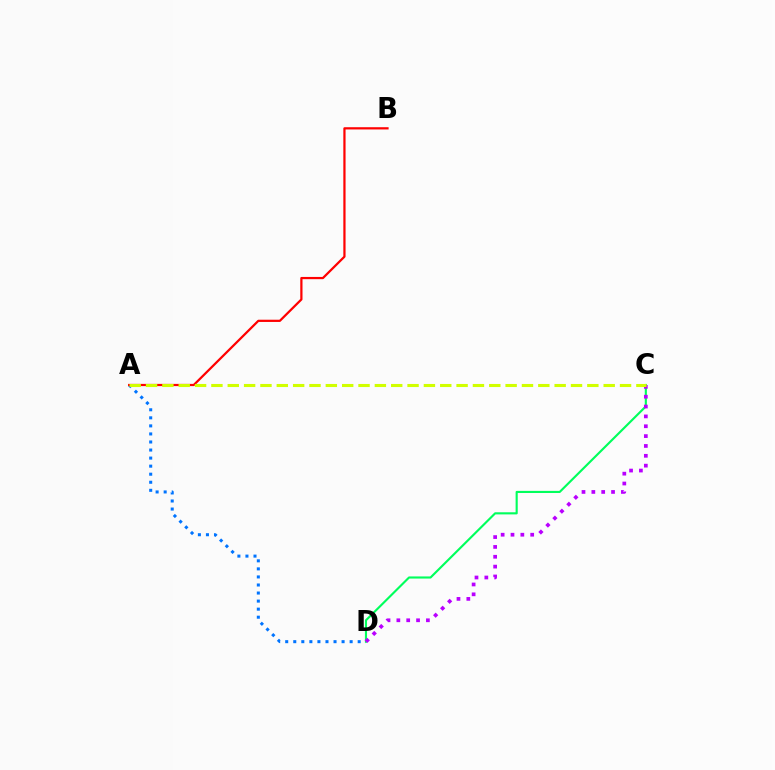{('A', 'D'): [{'color': '#0074ff', 'line_style': 'dotted', 'thickness': 2.19}], ('C', 'D'): [{'color': '#00ff5c', 'line_style': 'solid', 'thickness': 1.53}, {'color': '#b900ff', 'line_style': 'dotted', 'thickness': 2.68}], ('A', 'B'): [{'color': '#ff0000', 'line_style': 'solid', 'thickness': 1.61}], ('A', 'C'): [{'color': '#d1ff00', 'line_style': 'dashed', 'thickness': 2.22}]}